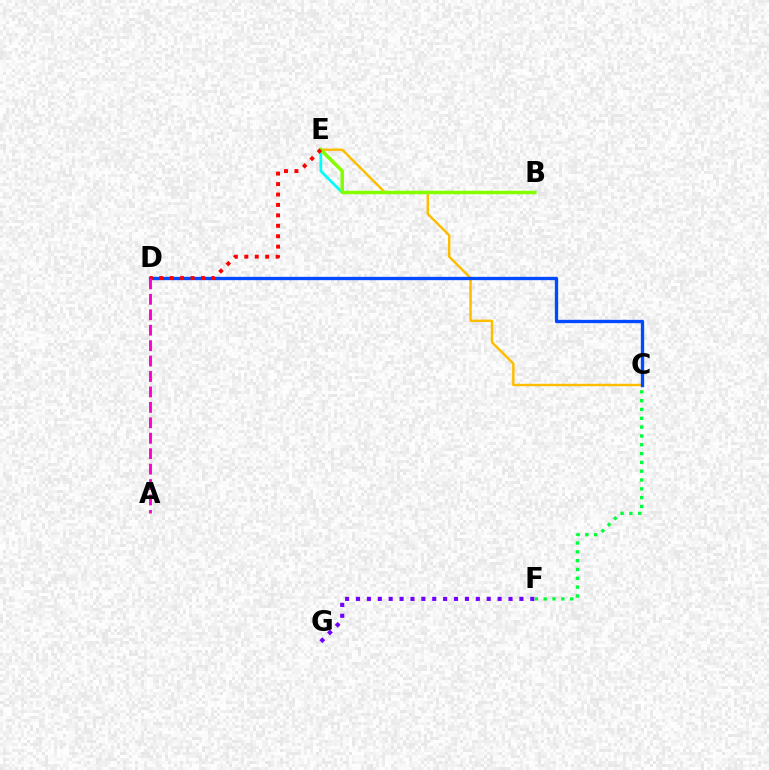{('B', 'E'): [{'color': '#00fff6', 'line_style': 'solid', 'thickness': 1.99}, {'color': '#84ff00', 'line_style': 'solid', 'thickness': 2.53}], ('C', 'E'): [{'color': '#ffbd00', 'line_style': 'solid', 'thickness': 1.75}], ('C', 'D'): [{'color': '#004bff', 'line_style': 'solid', 'thickness': 2.39}], ('F', 'G'): [{'color': '#7200ff', 'line_style': 'dotted', 'thickness': 2.96}], ('D', 'E'): [{'color': '#ff0000', 'line_style': 'dotted', 'thickness': 2.84}], ('A', 'D'): [{'color': '#ff00cf', 'line_style': 'dashed', 'thickness': 2.1}], ('C', 'F'): [{'color': '#00ff39', 'line_style': 'dotted', 'thickness': 2.4}]}